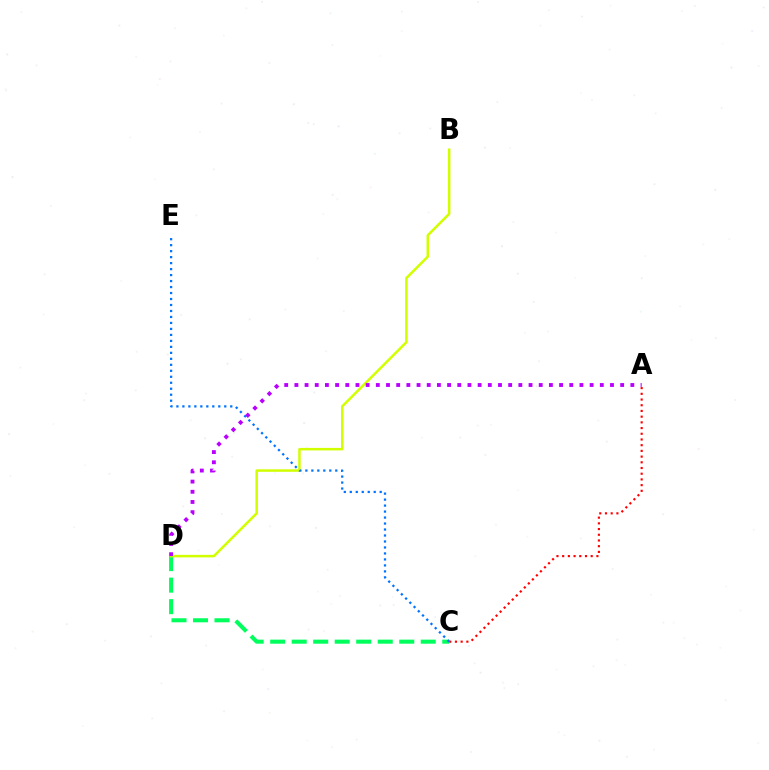{('A', 'C'): [{'color': '#ff0000', 'line_style': 'dotted', 'thickness': 1.55}], ('C', 'D'): [{'color': '#00ff5c', 'line_style': 'dashed', 'thickness': 2.92}], ('B', 'D'): [{'color': '#d1ff00', 'line_style': 'solid', 'thickness': 1.8}], ('A', 'D'): [{'color': '#b900ff', 'line_style': 'dotted', 'thickness': 2.77}], ('C', 'E'): [{'color': '#0074ff', 'line_style': 'dotted', 'thickness': 1.63}]}